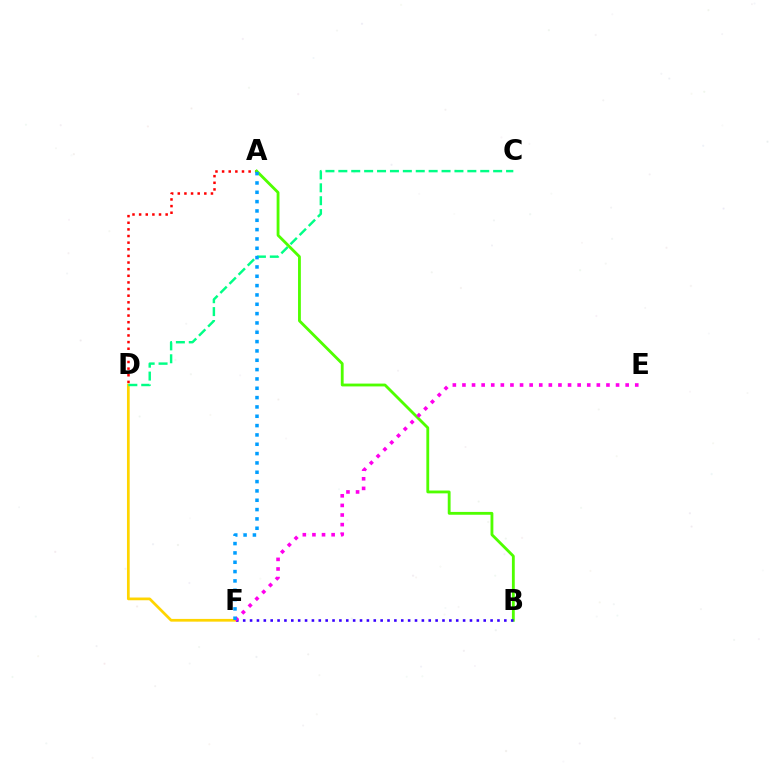{('D', 'F'): [{'color': '#ffd500', 'line_style': 'solid', 'thickness': 1.97}], ('C', 'D'): [{'color': '#00ff86', 'line_style': 'dashed', 'thickness': 1.75}], ('A', 'D'): [{'color': '#ff0000', 'line_style': 'dotted', 'thickness': 1.8}], ('A', 'B'): [{'color': '#4fff00', 'line_style': 'solid', 'thickness': 2.04}], ('B', 'F'): [{'color': '#3700ff', 'line_style': 'dotted', 'thickness': 1.87}], ('E', 'F'): [{'color': '#ff00ed', 'line_style': 'dotted', 'thickness': 2.61}], ('A', 'F'): [{'color': '#009eff', 'line_style': 'dotted', 'thickness': 2.54}]}